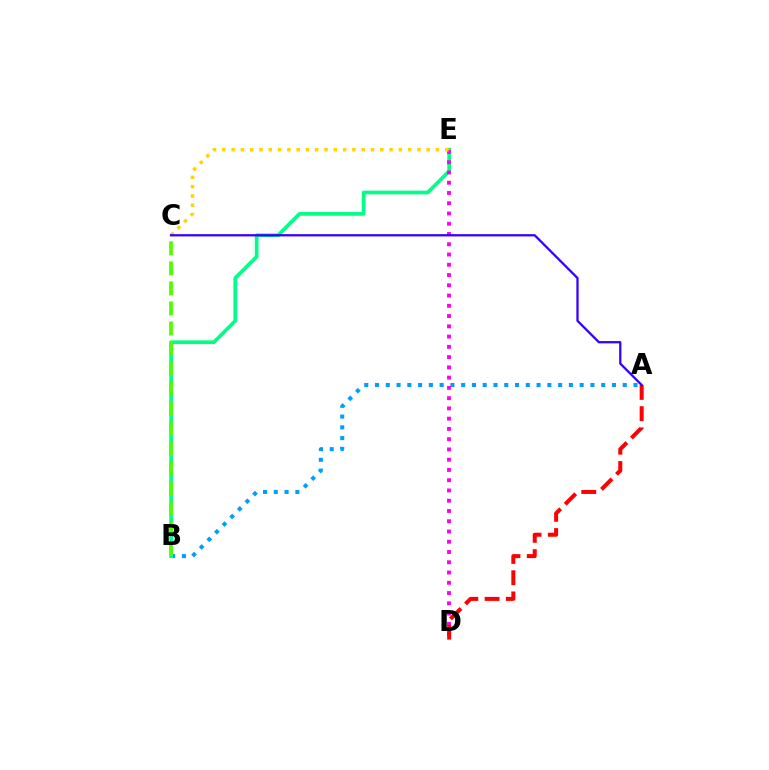{('A', 'B'): [{'color': '#009eff', 'line_style': 'dotted', 'thickness': 2.93}], ('B', 'E'): [{'color': '#00ff86', 'line_style': 'solid', 'thickness': 2.66}], ('D', 'E'): [{'color': '#ff00ed', 'line_style': 'dotted', 'thickness': 2.79}], ('A', 'D'): [{'color': '#ff0000', 'line_style': 'dashed', 'thickness': 2.88}], ('C', 'E'): [{'color': '#ffd500', 'line_style': 'dotted', 'thickness': 2.52}], ('B', 'C'): [{'color': '#4fff00', 'line_style': 'dashed', 'thickness': 2.72}], ('A', 'C'): [{'color': '#3700ff', 'line_style': 'solid', 'thickness': 1.64}]}